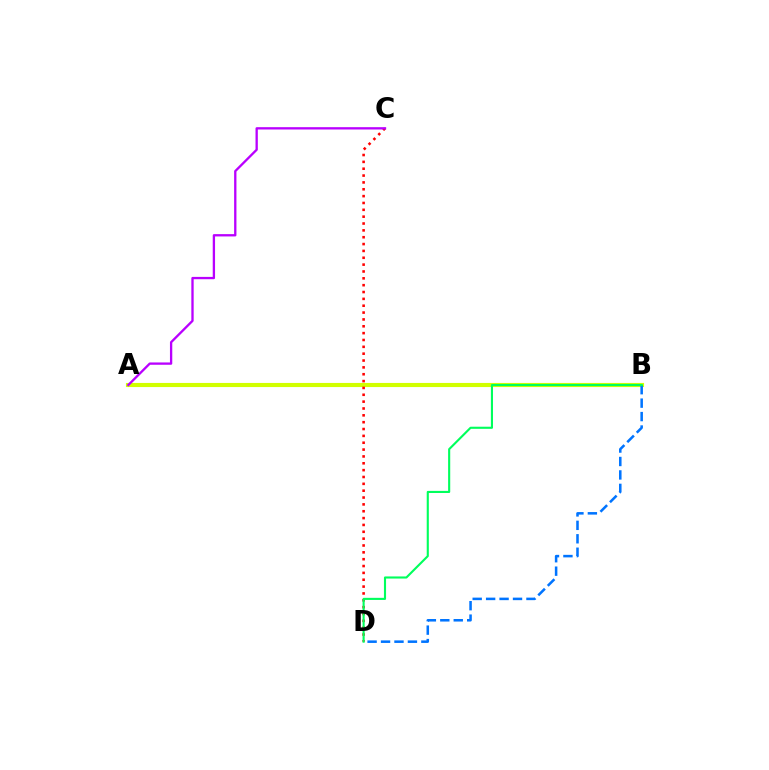{('A', 'B'): [{'color': '#d1ff00', 'line_style': 'solid', 'thickness': 2.97}], ('C', 'D'): [{'color': '#ff0000', 'line_style': 'dotted', 'thickness': 1.86}], ('A', 'C'): [{'color': '#b900ff', 'line_style': 'solid', 'thickness': 1.67}], ('B', 'D'): [{'color': '#0074ff', 'line_style': 'dashed', 'thickness': 1.83}, {'color': '#00ff5c', 'line_style': 'solid', 'thickness': 1.52}]}